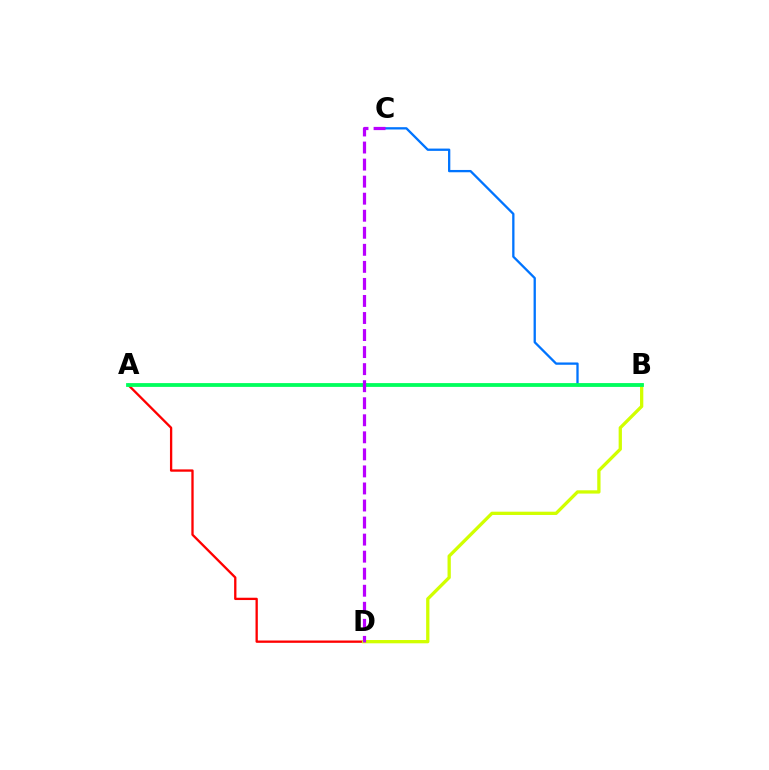{('A', 'D'): [{'color': '#ff0000', 'line_style': 'solid', 'thickness': 1.67}], ('B', 'C'): [{'color': '#0074ff', 'line_style': 'solid', 'thickness': 1.66}], ('B', 'D'): [{'color': '#d1ff00', 'line_style': 'solid', 'thickness': 2.36}], ('A', 'B'): [{'color': '#00ff5c', 'line_style': 'solid', 'thickness': 2.73}], ('C', 'D'): [{'color': '#b900ff', 'line_style': 'dashed', 'thickness': 2.32}]}